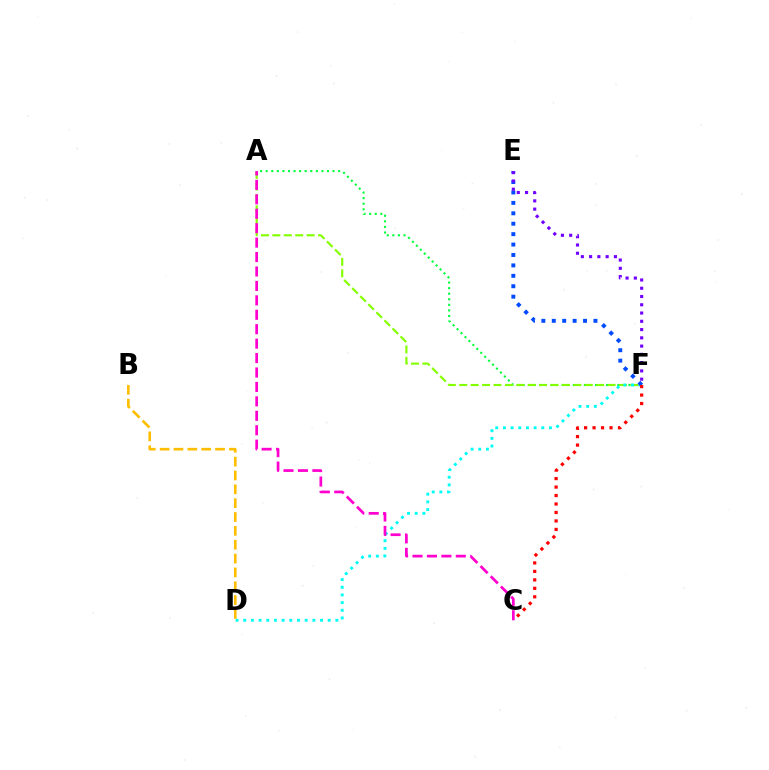{('A', 'F'): [{'color': '#00ff39', 'line_style': 'dotted', 'thickness': 1.51}, {'color': '#84ff00', 'line_style': 'dashed', 'thickness': 1.55}], ('D', 'F'): [{'color': '#00fff6', 'line_style': 'dotted', 'thickness': 2.09}], ('E', 'F'): [{'color': '#004bff', 'line_style': 'dotted', 'thickness': 2.83}, {'color': '#7200ff', 'line_style': 'dotted', 'thickness': 2.25}], ('A', 'C'): [{'color': '#ff00cf', 'line_style': 'dashed', 'thickness': 1.96}], ('C', 'F'): [{'color': '#ff0000', 'line_style': 'dotted', 'thickness': 2.3}], ('B', 'D'): [{'color': '#ffbd00', 'line_style': 'dashed', 'thickness': 1.88}]}